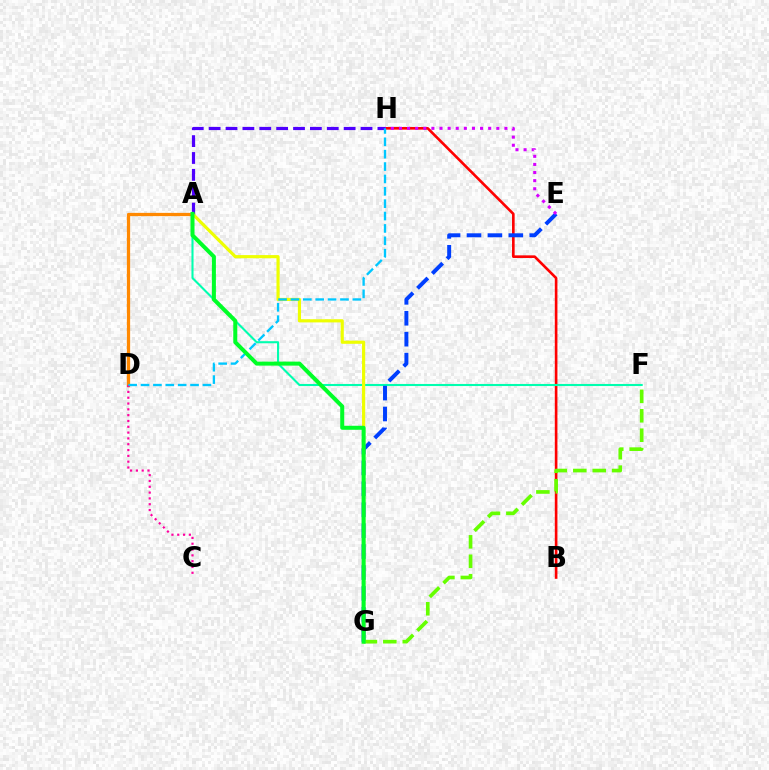{('A', 'D'): [{'color': '#ff8800', 'line_style': 'solid', 'thickness': 2.35}], ('C', 'D'): [{'color': '#ff00a0', 'line_style': 'dotted', 'thickness': 1.58}], ('B', 'H'): [{'color': '#ff0000', 'line_style': 'solid', 'thickness': 1.9}], ('A', 'F'): [{'color': '#00ffaf', 'line_style': 'solid', 'thickness': 1.5}], ('E', 'G'): [{'color': '#003fff', 'line_style': 'dashed', 'thickness': 2.84}], ('E', 'H'): [{'color': '#d600ff', 'line_style': 'dotted', 'thickness': 2.2}], ('A', 'H'): [{'color': '#4f00ff', 'line_style': 'dashed', 'thickness': 2.29}], ('A', 'G'): [{'color': '#eeff00', 'line_style': 'solid', 'thickness': 2.27}, {'color': '#00ff27', 'line_style': 'solid', 'thickness': 2.89}], ('D', 'H'): [{'color': '#00c7ff', 'line_style': 'dashed', 'thickness': 1.68}], ('F', 'G'): [{'color': '#66ff00', 'line_style': 'dashed', 'thickness': 2.64}]}